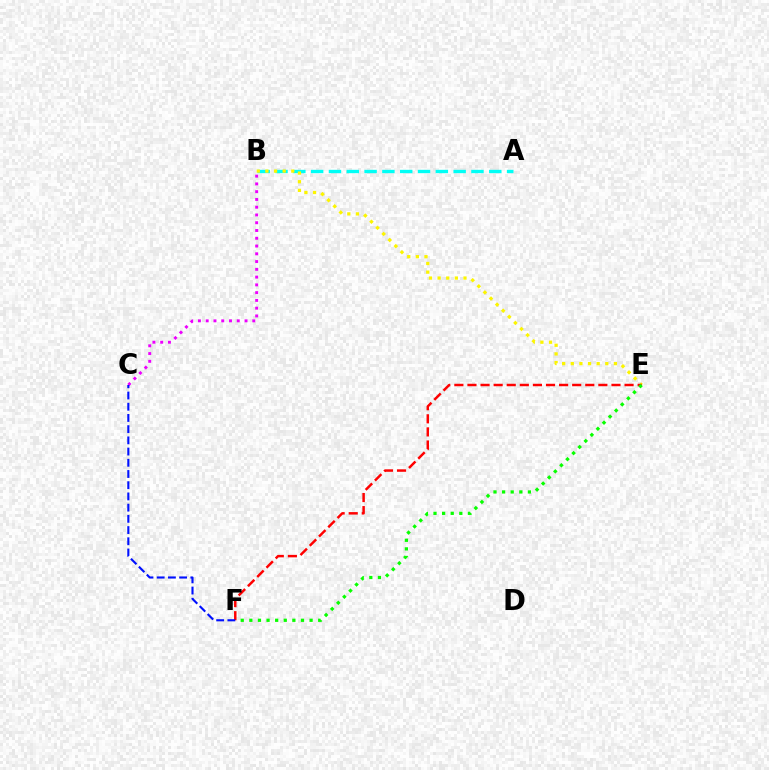{('A', 'B'): [{'color': '#00fff6', 'line_style': 'dashed', 'thickness': 2.42}], ('B', 'C'): [{'color': '#ee00ff', 'line_style': 'dotted', 'thickness': 2.11}], ('B', 'E'): [{'color': '#fcf500', 'line_style': 'dotted', 'thickness': 2.34}], ('E', 'F'): [{'color': '#ff0000', 'line_style': 'dashed', 'thickness': 1.78}, {'color': '#08ff00', 'line_style': 'dotted', 'thickness': 2.34}], ('C', 'F'): [{'color': '#0010ff', 'line_style': 'dashed', 'thickness': 1.52}]}